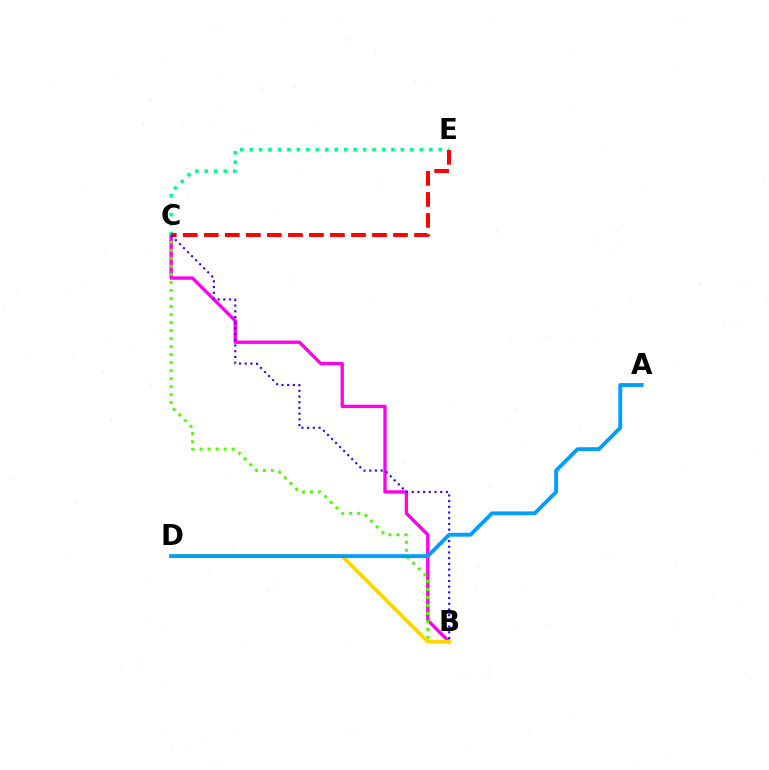{('B', 'C'): [{'color': '#ff00ed', 'line_style': 'solid', 'thickness': 2.41}, {'color': '#4fff00', 'line_style': 'dotted', 'thickness': 2.18}, {'color': '#3700ff', 'line_style': 'dotted', 'thickness': 1.55}], ('C', 'E'): [{'color': '#00ff86', 'line_style': 'dotted', 'thickness': 2.57}, {'color': '#ff0000', 'line_style': 'dashed', 'thickness': 2.86}], ('B', 'D'): [{'color': '#ffd500', 'line_style': 'solid', 'thickness': 2.62}], ('A', 'D'): [{'color': '#009eff', 'line_style': 'solid', 'thickness': 2.78}]}